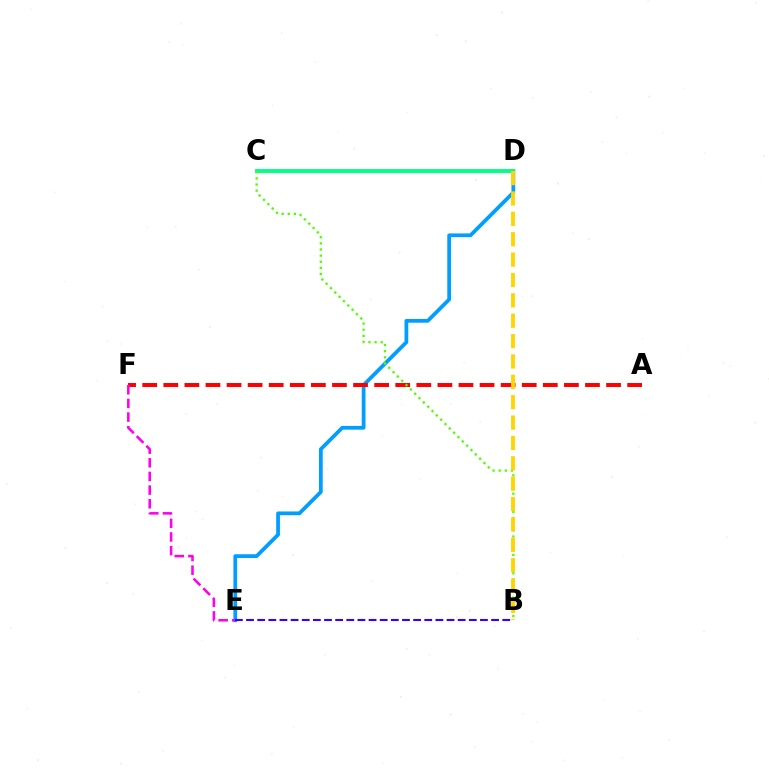{('D', 'E'): [{'color': '#009eff', 'line_style': 'solid', 'thickness': 2.7}], ('C', 'D'): [{'color': '#00ff86', 'line_style': 'solid', 'thickness': 2.79}], ('A', 'F'): [{'color': '#ff0000', 'line_style': 'dashed', 'thickness': 2.86}], ('B', 'C'): [{'color': '#4fff00', 'line_style': 'dotted', 'thickness': 1.66}], ('E', 'F'): [{'color': '#ff00ed', 'line_style': 'dashed', 'thickness': 1.85}], ('B', 'E'): [{'color': '#3700ff', 'line_style': 'dashed', 'thickness': 1.51}], ('B', 'D'): [{'color': '#ffd500', 'line_style': 'dashed', 'thickness': 2.77}]}